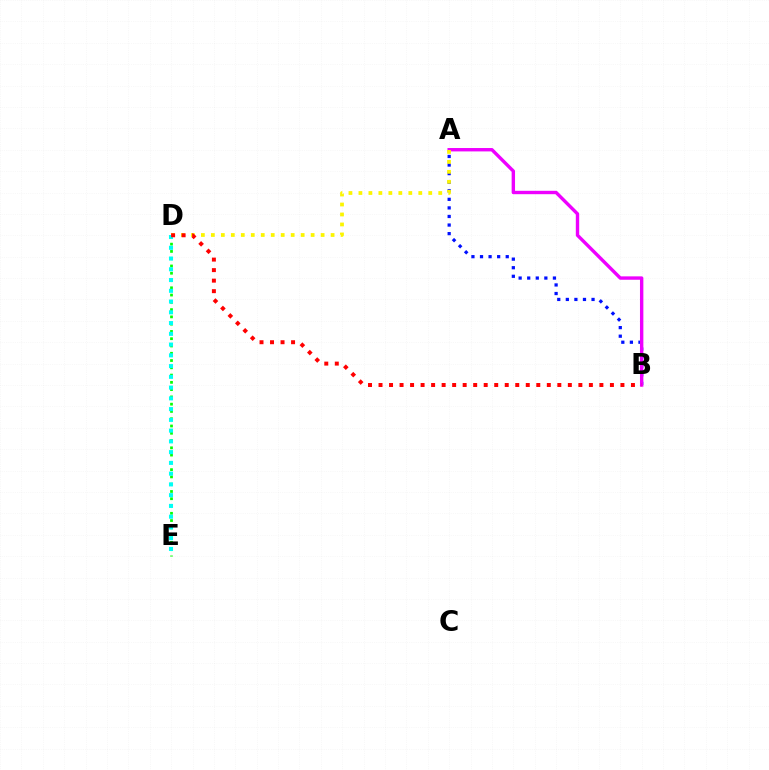{('A', 'B'): [{'color': '#0010ff', 'line_style': 'dotted', 'thickness': 2.33}, {'color': '#ee00ff', 'line_style': 'solid', 'thickness': 2.44}], ('A', 'D'): [{'color': '#fcf500', 'line_style': 'dotted', 'thickness': 2.71}], ('D', 'E'): [{'color': '#08ff00', 'line_style': 'dotted', 'thickness': 1.98}, {'color': '#00fff6', 'line_style': 'dotted', 'thickness': 2.92}], ('B', 'D'): [{'color': '#ff0000', 'line_style': 'dotted', 'thickness': 2.86}]}